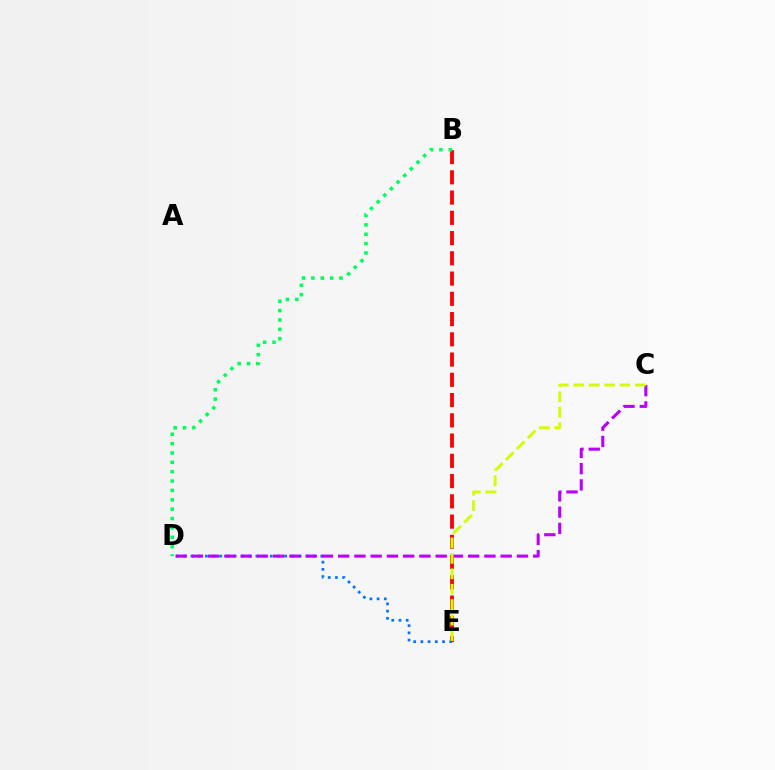{('B', 'E'): [{'color': '#ff0000', 'line_style': 'dashed', 'thickness': 2.75}], ('D', 'E'): [{'color': '#0074ff', 'line_style': 'dotted', 'thickness': 1.96}], ('B', 'D'): [{'color': '#00ff5c', 'line_style': 'dotted', 'thickness': 2.55}], ('C', 'D'): [{'color': '#b900ff', 'line_style': 'dashed', 'thickness': 2.21}], ('C', 'E'): [{'color': '#d1ff00', 'line_style': 'dashed', 'thickness': 2.1}]}